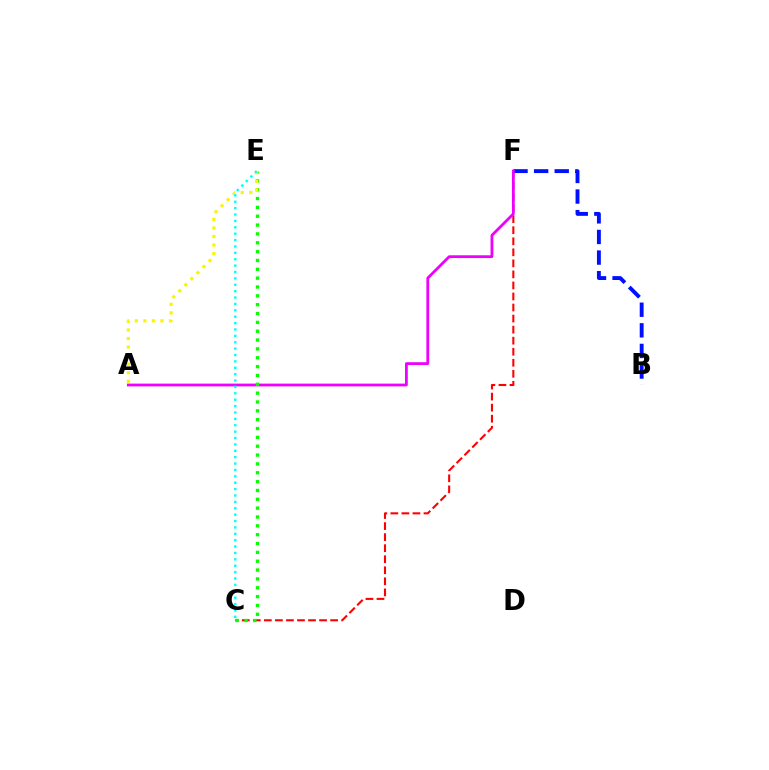{('C', 'F'): [{'color': '#ff0000', 'line_style': 'dashed', 'thickness': 1.5}], ('B', 'F'): [{'color': '#0010ff', 'line_style': 'dashed', 'thickness': 2.8}], ('A', 'F'): [{'color': '#ee00ff', 'line_style': 'solid', 'thickness': 2.01}], ('C', 'E'): [{'color': '#08ff00', 'line_style': 'dotted', 'thickness': 2.4}, {'color': '#00fff6', 'line_style': 'dotted', 'thickness': 1.73}], ('A', 'E'): [{'color': '#fcf500', 'line_style': 'dotted', 'thickness': 2.32}]}